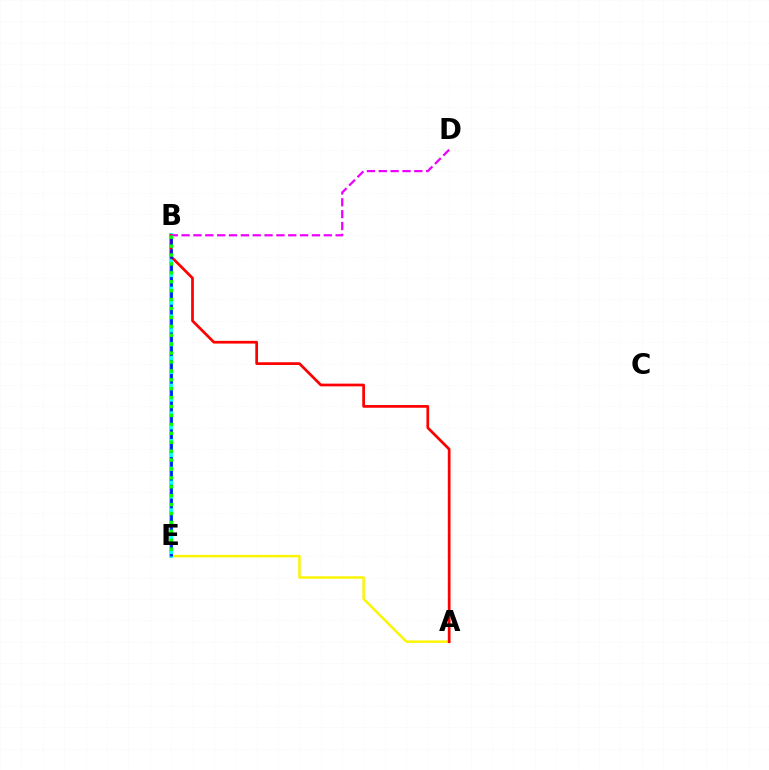{('A', 'E'): [{'color': '#fcf500', 'line_style': 'solid', 'thickness': 1.77}], ('B', 'E'): [{'color': '#00fff6', 'line_style': 'solid', 'thickness': 2.75}, {'color': '#0010ff', 'line_style': 'dashed', 'thickness': 1.88}, {'color': '#08ff00', 'line_style': 'dotted', 'thickness': 2.42}], ('A', 'B'): [{'color': '#ff0000', 'line_style': 'solid', 'thickness': 1.96}], ('B', 'D'): [{'color': '#ee00ff', 'line_style': 'dashed', 'thickness': 1.61}]}